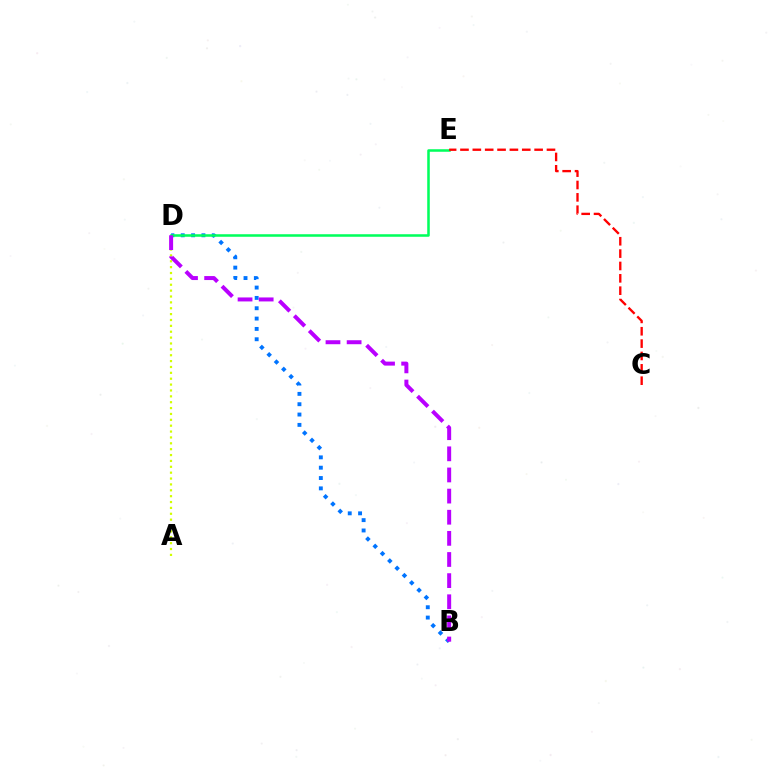{('B', 'D'): [{'color': '#0074ff', 'line_style': 'dotted', 'thickness': 2.81}, {'color': '#b900ff', 'line_style': 'dashed', 'thickness': 2.87}], ('D', 'E'): [{'color': '#00ff5c', 'line_style': 'solid', 'thickness': 1.83}], ('A', 'D'): [{'color': '#d1ff00', 'line_style': 'dotted', 'thickness': 1.6}], ('C', 'E'): [{'color': '#ff0000', 'line_style': 'dashed', 'thickness': 1.68}]}